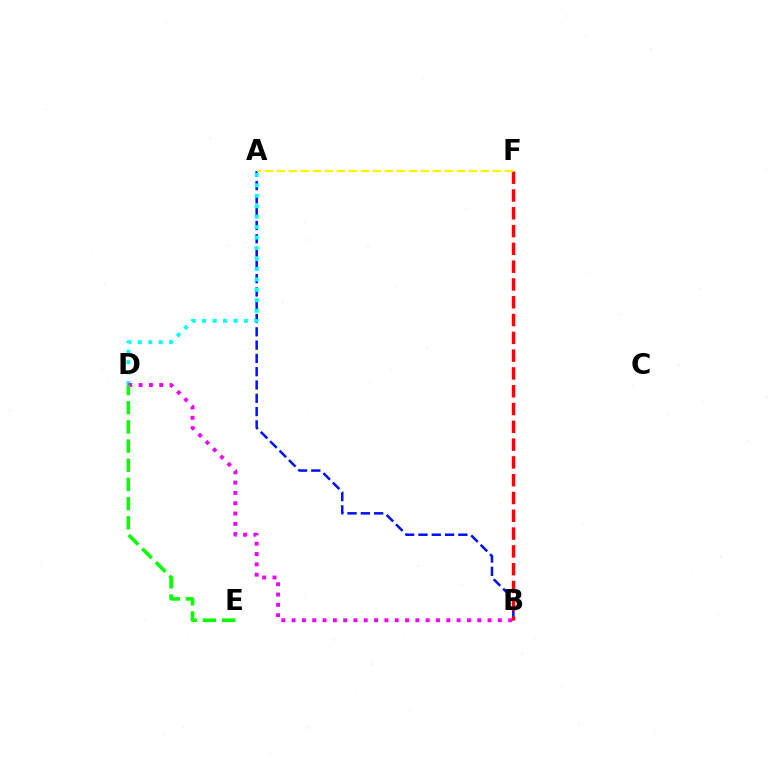{('A', 'B'): [{'color': '#0010ff', 'line_style': 'dashed', 'thickness': 1.81}], ('B', 'F'): [{'color': '#ff0000', 'line_style': 'dashed', 'thickness': 2.42}], ('A', 'D'): [{'color': '#00fff6', 'line_style': 'dotted', 'thickness': 2.84}], ('B', 'D'): [{'color': '#ee00ff', 'line_style': 'dotted', 'thickness': 2.8}], ('A', 'F'): [{'color': '#fcf500', 'line_style': 'dashed', 'thickness': 1.63}], ('D', 'E'): [{'color': '#08ff00', 'line_style': 'dashed', 'thickness': 2.61}]}